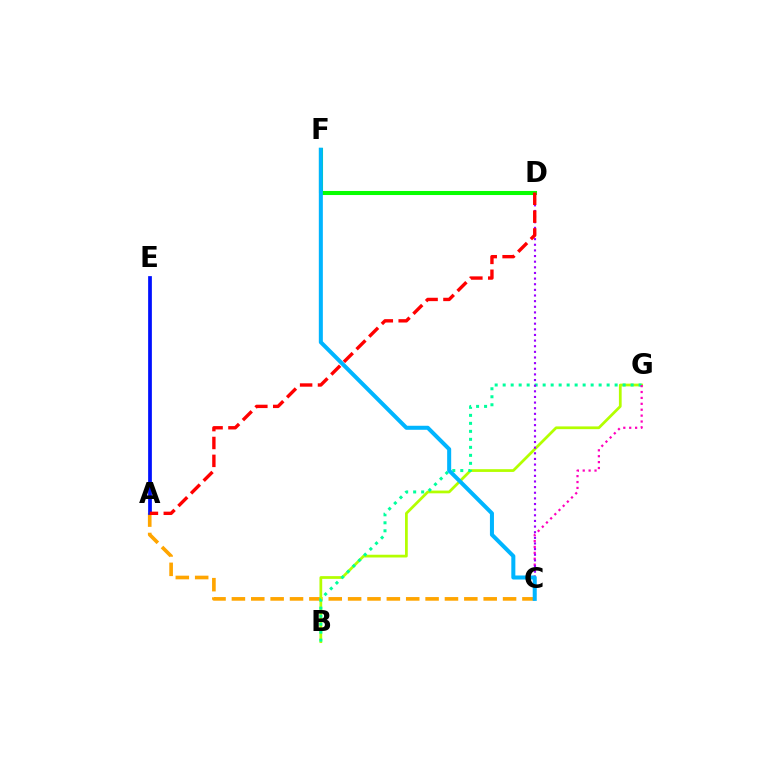{('D', 'F'): [{'color': '#08ff00', 'line_style': 'solid', 'thickness': 2.93}], ('A', 'C'): [{'color': '#ffa500', 'line_style': 'dashed', 'thickness': 2.63}], ('B', 'G'): [{'color': '#b3ff00', 'line_style': 'solid', 'thickness': 1.98}, {'color': '#00ff9d', 'line_style': 'dotted', 'thickness': 2.17}], ('C', 'G'): [{'color': '#ff00bd', 'line_style': 'dotted', 'thickness': 1.6}], ('C', 'D'): [{'color': '#9b00ff', 'line_style': 'dotted', 'thickness': 1.53}], ('A', 'E'): [{'color': '#0010ff', 'line_style': 'solid', 'thickness': 2.69}], ('C', 'F'): [{'color': '#00b5ff', 'line_style': 'solid', 'thickness': 2.9}], ('A', 'D'): [{'color': '#ff0000', 'line_style': 'dashed', 'thickness': 2.43}]}